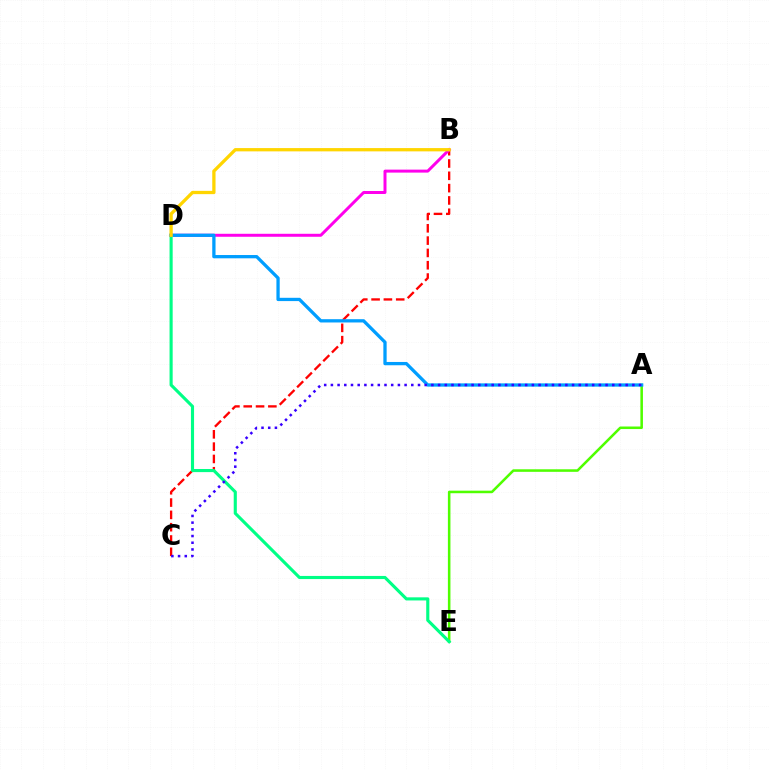{('B', 'C'): [{'color': '#ff0000', 'line_style': 'dashed', 'thickness': 1.67}], ('B', 'D'): [{'color': '#ff00ed', 'line_style': 'solid', 'thickness': 2.15}, {'color': '#ffd500', 'line_style': 'solid', 'thickness': 2.36}], ('A', 'E'): [{'color': '#4fff00', 'line_style': 'solid', 'thickness': 1.84}], ('D', 'E'): [{'color': '#00ff86', 'line_style': 'solid', 'thickness': 2.24}], ('A', 'D'): [{'color': '#009eff', 'line_style': 'solid', 'thickness': 2.36}], ('A', 'C'): [{'color': '#3700ff', 'line_style': 'dotted', 'thickness': 1.82}]}